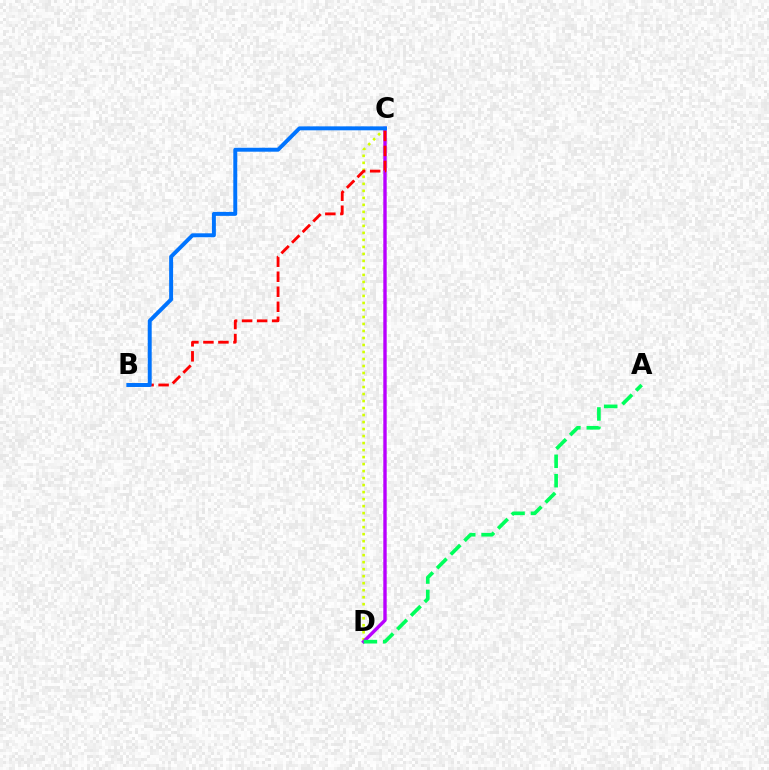{('C', 'D'): [{'color': '#d1ff00', 'line_style': 'dotted', 'thickness': 1.9}, {'color': '#b900ff', 'line_style': 'solid', 'thickness': 2.44}], ('A', 'D'): [{'color': '#00ff5c', 'line_style': 'dashed', 'thickness': 2.63}], ('B', 'C'): [{'color': '#ff0000', 'line_style': 'dashed', 'thickness': 2.04}, {'color': '#0074ff', 'line_style': 'solid', 'thickness': 2.84}]}